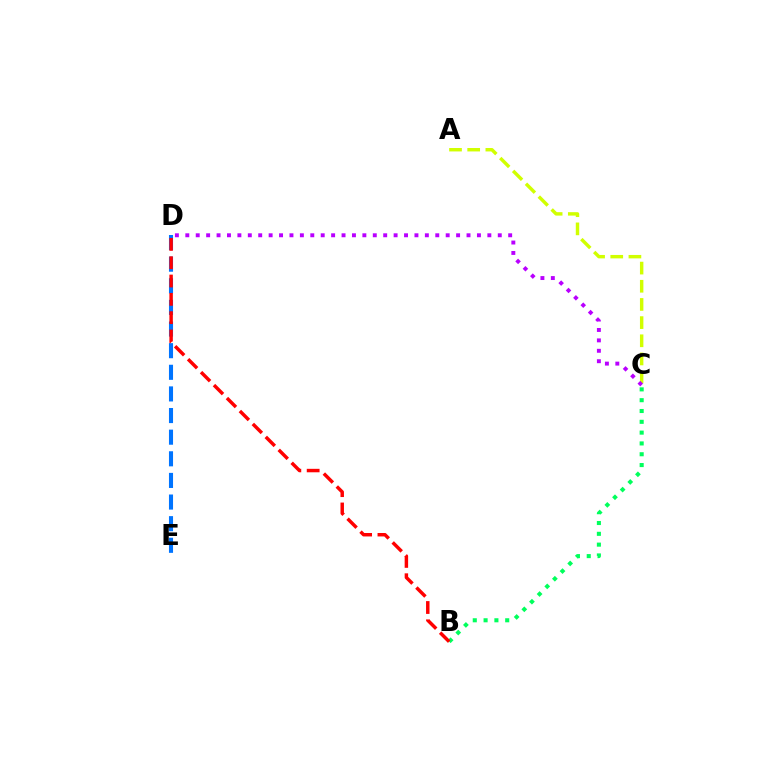{('D', 'E'): [{'color': '#0074ff', 'line_style': 'dashed', 'thickness': 2.94}], ('A', 'C'): [{'color': '#d1ff00', 'line_style': 'dashed', 'thickness': 2.47}], ('B', 'C'): [{'color': '#00ff5c', 'line_style': 'dotted', 'thickness': 2.94}], ('C', 'D'): [{'color': '#b900ff', 'line_style': 'dotted', 'thickness': 2.83}], ('B', 'D'): [{'color': '#ff0000', 'line_style': 'dashed', 'thickness': 2.49}]}